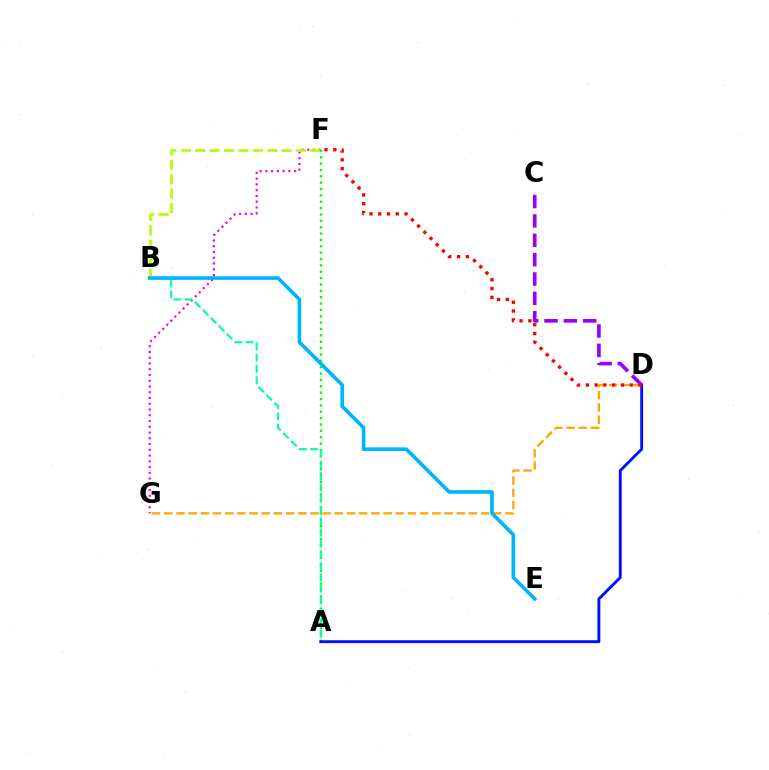{('A', 'F'): [{'color': '#08ff00', 'line_style': 'dotted', 'thickness': 1.73}], ('F', 'G'): [{'color': '#ff00bd', 'line_style': 'dotted', 'thickness': 1.56}], ('D', 'G'): [{'color': '#ffa500', 'line_style': 'dashed', 'thickness': 1.66}], ('A', 'B'): [{'color': '#00ff9d', 'line_style': 'dashed', 'thickness': 1.53}], ('B', 'F'): [{'color': '#b3ff00', 'line_style': 'dashed', 'thickness': 1.96}], ('A', 'D'): [{'color': '#0010ff', 'line_style': 'solid', 'thickness': 2.07}], ('B', 'E'): [{'color': '#00b5ff', 'line_style': 'solid', 'thickness': 2.61}], ('C', 'D'): [{'color': '#9b00ff', 'line_style': 'dashed', 'thickness': 2.63}], ('D', 'F'): [{'color': '#ff0000', 'line_style': 'dotted', 'thickness': 2.39}]}